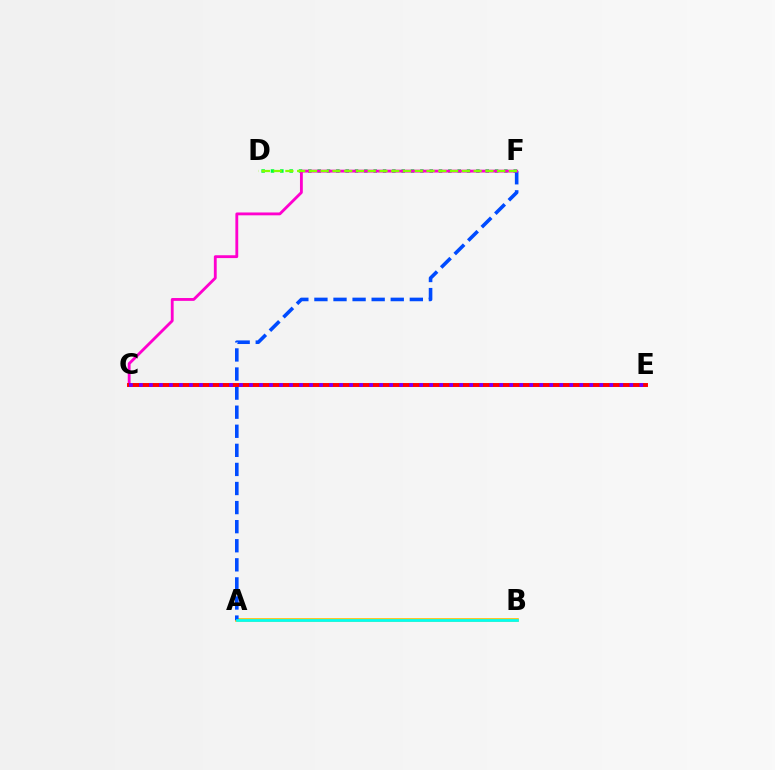{('A', 'B'): [{'color': '#ffbd00', 'line_style': 'solid', 'thickness': 2.64}, {'color': '#00fff6', 'line_style': 'solid', 'thickness': 1.94}], ('D', 'F'): [{'color': '#00ff39', 'line_style': 'dotted', 'thickness': 2.54}, {'color': '#84ff00', 'line_style': 'dashed', 'thickness': 1.6}], ('A', 'F'): [{'color': '#004bff', 'line_style': 'dashed', 'thickness': 2.59}], ('C', 'F'): [{'color': '#ff00cf', 'line_style': 'solid', 'thickness': 2.04}], ('C', 'E'): [{'color': '#ff0000', 'line_style': 'solid', 'thickness': 2.84}, {'color': '#7200ff', 'line_style': 'dotted', 'thickness': 2.72}]}